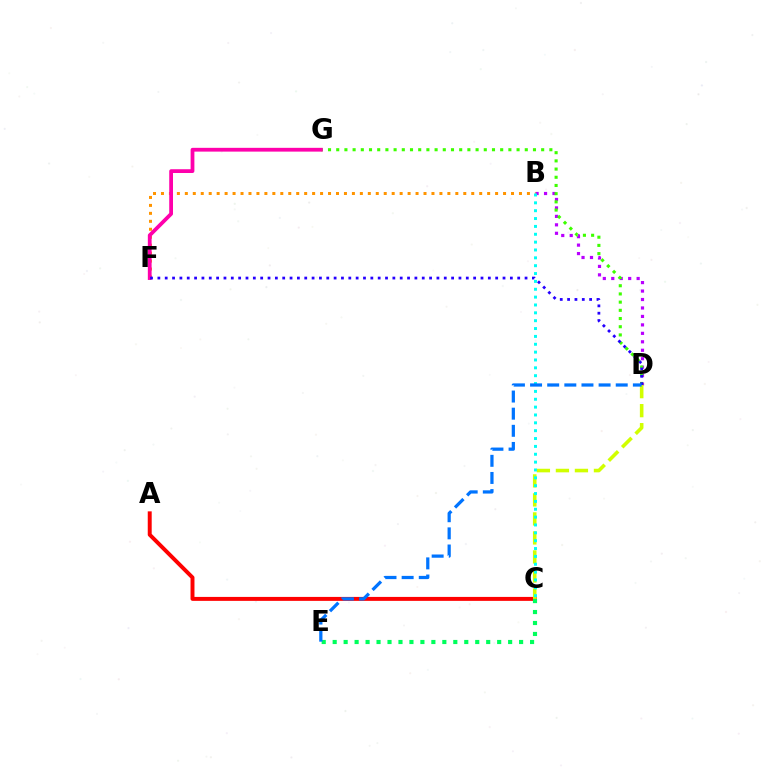{('B', 'D'): [{'color': '#b900ff', 'line_style': 'dotted', 'thickness': 2.3}], ('B', 'F'): [{'color': '#ff9400', 'line_style': 'dotted', 'thickness': 2.16}], ('A', 'C'): [{'color': '#ff0000', 'line_style': 'solid', 'thickness': 2.84}], ('D', 'G'): [{'color': '#3dff00', 'line_style': 'dotted', 'thickness': 2.23}], ('C', 'D'): [{'color': '#d1ff00', 'line_style': 'dashed', 'thickness': 2.58}], ('B', 'C'): [{'color': '#00fff6', 'line_style': 'dotted', 'thickness': 2.13}], ('F', 'G'): [{'color': '#ff00ac', 'line_style': 'solid', 'thickness': 2.72}], ('D', 'F'): [{'color': '#2500ff', 'line_style': 'dotted', 'thickness': 2.0}], ('C', 'E'): [{'color': '#00ff5c', 'line_style': 'dotted', 'thickness': 2.98}], ('D', 'E'): [{'color': '#0074ff', 'line_style': 'dashed', 'thickness': 2.33}]}